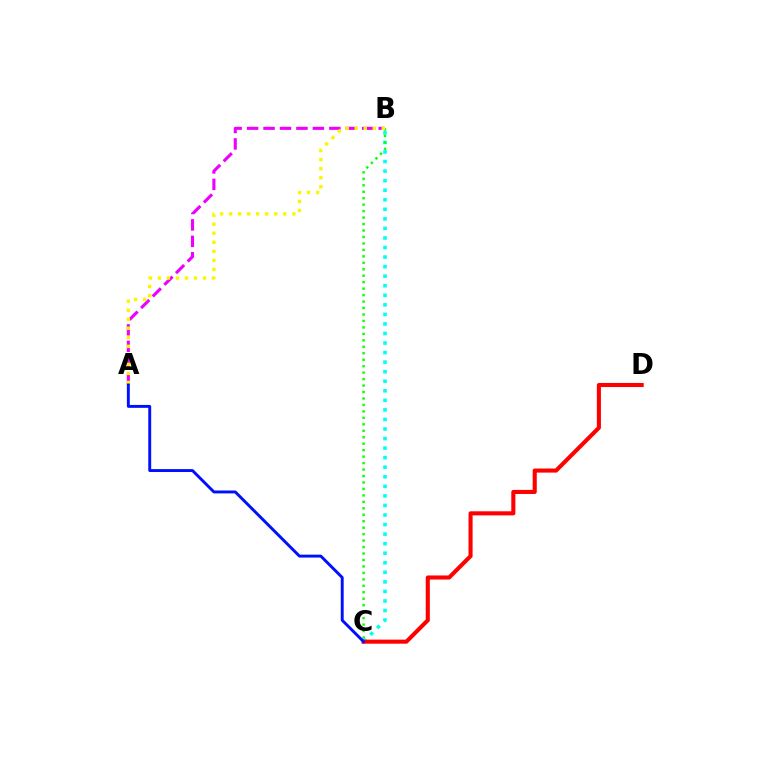{('A', 'B'): [{'color': '#ee00ff', 'line_style': 'dashed', 'thickness': 2.23}, {'color': '#fcf500', 'line_style': 'dotted', 'thickness': 2.45}], ('B', 'C'): [{'color': '#00fff6', 'line_style': 'dotted', 'thickness': 2.6}, {'color': '#08ff00', 'line_style': 'dotted', 'thickness': 1.76}], ('C', 'D'): [{'color': '#ff0000', 'line_style': 'solid', 'thickness': 2.93}], ('A', 'C'): [{'color': '#0010ff', 'line_style': 'solid', 'thickness': 2.1}]}